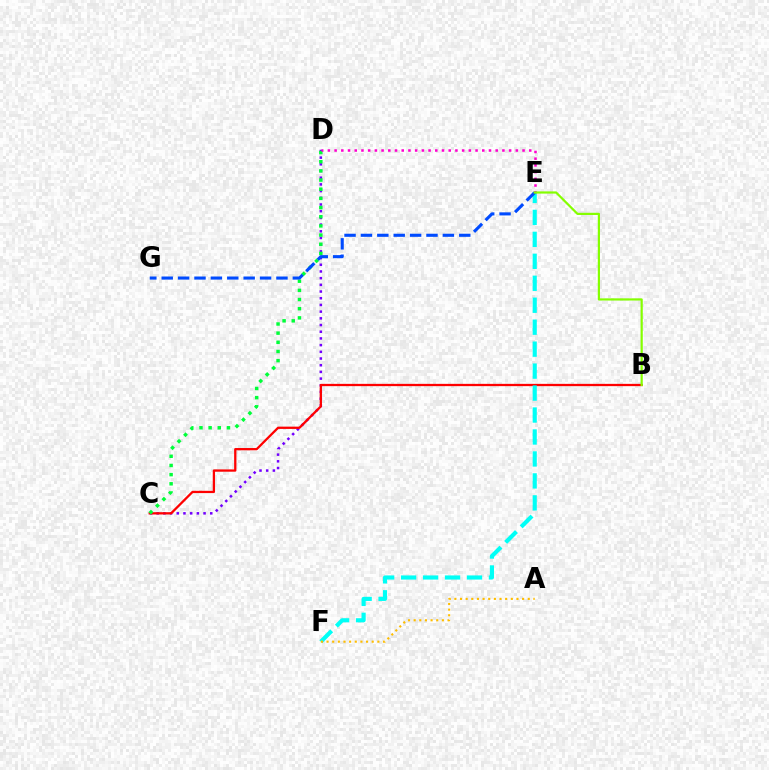{('C', 'D'): [{'color': '#7200ff', 'line_style': 'dotted', 'thickness': 1.82}, {'color': '#00ff39', 'line_style': 'dotted', 'thickness': 2.49}], ('B', 'C'): [{'color': '#ff0000', 'line_style': 'solid', 'thickness': 1.64}], ('E', 'F'): [{'color': '#00fff6', 'line_style': 'dashed', 'thickness': 2.98}], ('D', 'E'): [{'color': '#ff00cf', 'line_style': 'dotted', 'thickness': 1.82}], ('E', 'G'): [{'color': '#004bff', 'line_style': 'dashed', 'thickness': 2.23}], ('A', 'F'): [{'color': '#ffbd00', 'line_style': 'dotted', 'thickness': 1.53}], ('B', 'E'): [{'color': '#84ff00', 'line_style': 'solid', 'thickness': 1.58}]}